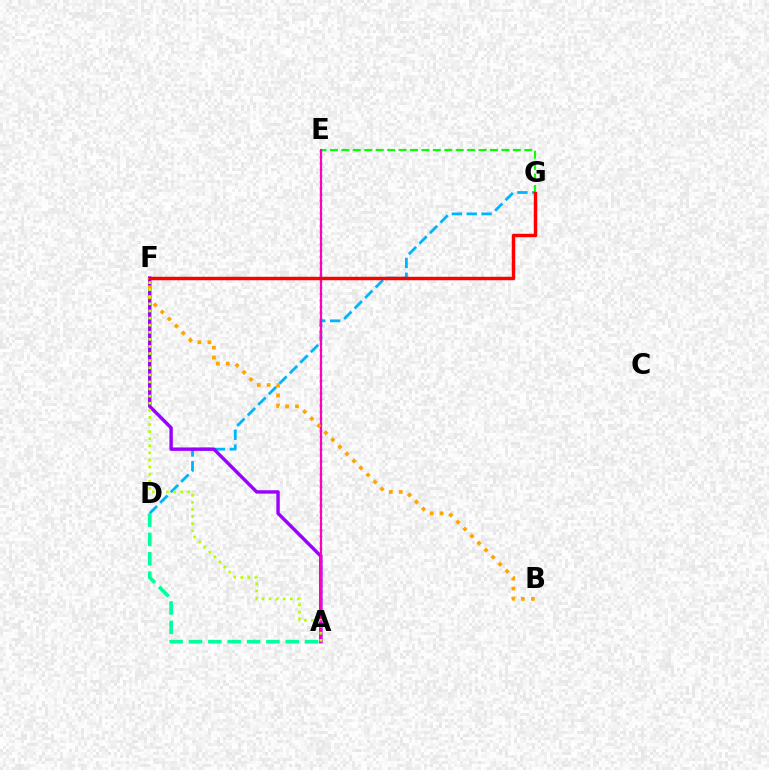{('D', 'G'): [{'color': '#00b5ff', 'line_style': 'dashed', 'thickness': 2.02}], ('E', 'G'): [{'color': '#08ff00', 'line_style': 'dashed', 'thickness': 1.55}], ('A', 'E'): [{'color': '#0010ff', 'line_style': 'dotted', 'thickness': 1.69}, {'color': '#ff00bd', 'line_style': 'solid', 'thickness': 1.55}], ('A', 'F'): [{'color': '#9b00ff', 'line_style': 'solid', 'thickness': 2.45}, {'color': '#b3ff00', 'line_style': 'dotted', 'thickness': 1.93}], ('A', 'D'): [{'color': '#00ff9d', 'line_style': 'dashed', 'thickness': 2.63}], ('B', 'F'): [{'color': '#ffa500', 'line_style': 'dotted', 'thickness': 2.7}], ('F', 'G'): [{'color': '#ff0000', 'line_style': 'solid', 'thickness': 2.48}]}